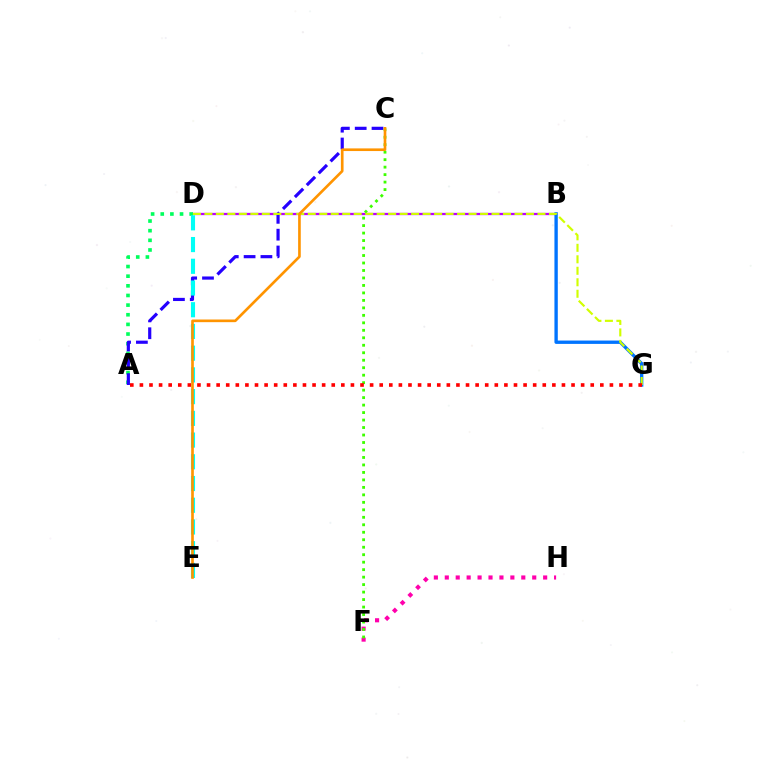{('B', 'D'): [{'color': '#b900ff', 'line_style': 'solid', 'thickness': 1.64}], ('F', 'H'): [{'color': '#ff00ac', 'line_style': 'dotted', 'thickness': 2.97}], ('A', 'D'): [{'color': '#00ff5c', 'line_style': 'dotted', 'thickness': 2.62}], ('A', 'C'): [{'color': '#2500ff', 'line_style': 'dashed', 'thickness': 2.29}], ('C', 'F'): [{'color': '#3dff00', 'line_style': 'dotted', 'thickness': 2.03}], ('B', 'G'): [{'color': '#0074ff', 'line_style': 'solid', 'thickness': 2.41}], ('D', 'E'): [{'color': '#00fff6', 'line_style': 'dashed', 'thickness': 2.95}], ('D', 'G'): [{'color': '#d1ff00', 'line_style': 'dashed', 'thickness': 1.56}], ('A', 'G'): [{'color': '#ff0000', 'line_style': 'dotted', 'thickness': 2.61}], ('C', 'E'): [{'color': '#ff9400', 'line_style': 'solid', 'thickness': 1.91}]}